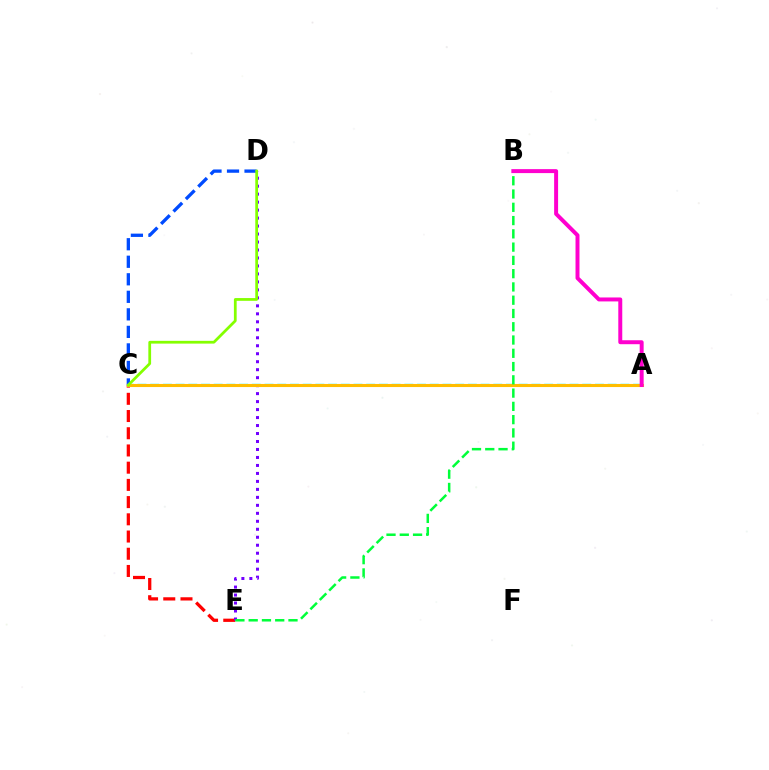{('C', 'E'): [{'color': '#ff0000', 'line_style': 'dashed', 'thickness': 2.34}], ('A', 'C'): [{'color': '#00fff6', 'line_style': 'dashed', 'thickness': 1.73}, {'color': '#ffbd00', 'line_style': 'solid', 'thickness': 2.22}], ('D', 'E'): [{'color': '#7200ff', 'line_style': 'dotted', 'thickness': 2.17}], ('C', 'D'): [{'color': '#004bff', 'line_style': 'dashed', 'thickness': 2.38}, {'color': '#84ff00', 'line_style': 'solid', 'thickness': 1.99}], ('B', 'E'): [{'color': '#00ff39', 'line_style': 'dashed', 'thickness': 1.8}], ('A', 'B'): [{'color': '#ff00cf', 'line_style': 'solid', 'thickness': 2.85}]}